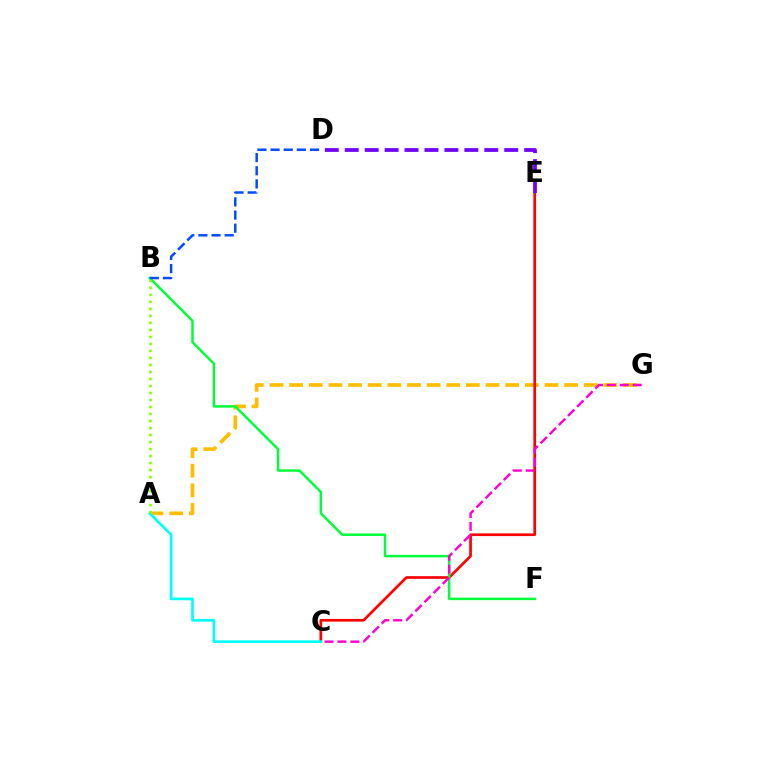{('A', 'G'): [{'color': '#ffbd00', 'line_style': 'dashed', 'thickness': 2.67}], ('C', 'E'): [{'color': '#ff0000', 'line_style': 'solid', 'thickness': 1.93}], ('A', 'C'): [{'color': '#00fff6', 'line_style': 'solid', 'thickness': 1.93}], ('D', 'E'): [{'color': '#7200ff', 'line_style': 'dashed', 'thickness': 2.71}], ('B', 'F'): [{'color': '#00ff39', 'line_style': 'solid', 'thickness': 1.79}], ('C', 'G'): [{'color': '#ff00cf', 'line_style': 'dashed', 'thickness': 1.75}], ('A', 'B'): [{'color': '#84ff00', 'line_style': 'dotted', 'thickness': 1.9}], ('B', 'D'): [{'color': '#004bff', 'line_style': 'dashed', 'thickness': 1.79}]}